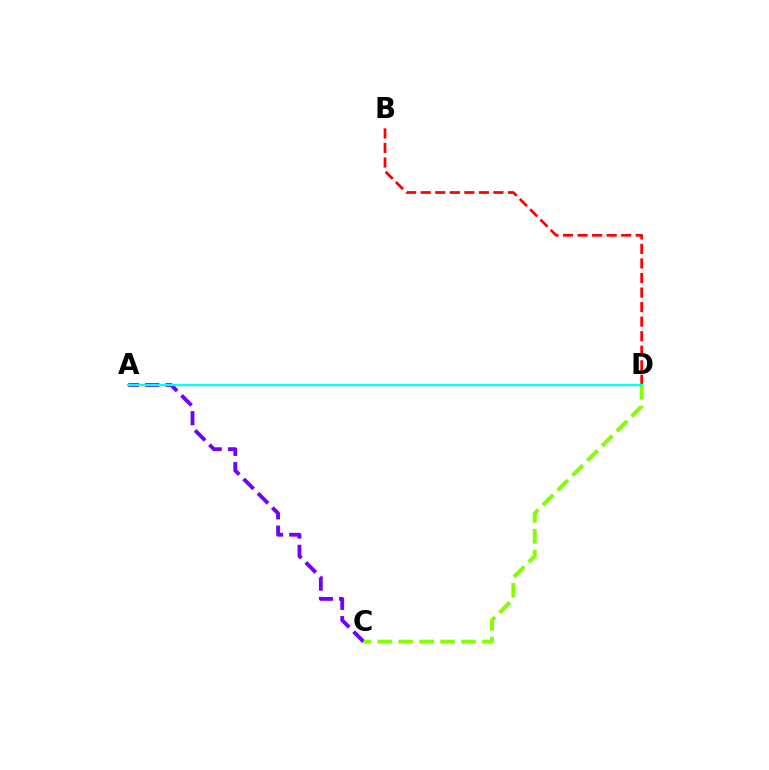{('B', 'D'): [{'color': '#ff0000', 'line_style': 'dashed', 'thickness': 1.98}], ('A', 'C'): [{'color': '#7200ff', 'line_style': 'dashed', 'thickness': 2.76}], ('C', 'D'): [{'color': '#84ff00', 'line_style': 'dashed', 'thickness': 2.84}], ('A', 'D'): [{'color': '#00fff6', 'line_style': 'solid', 'thickness': 1.68}]}